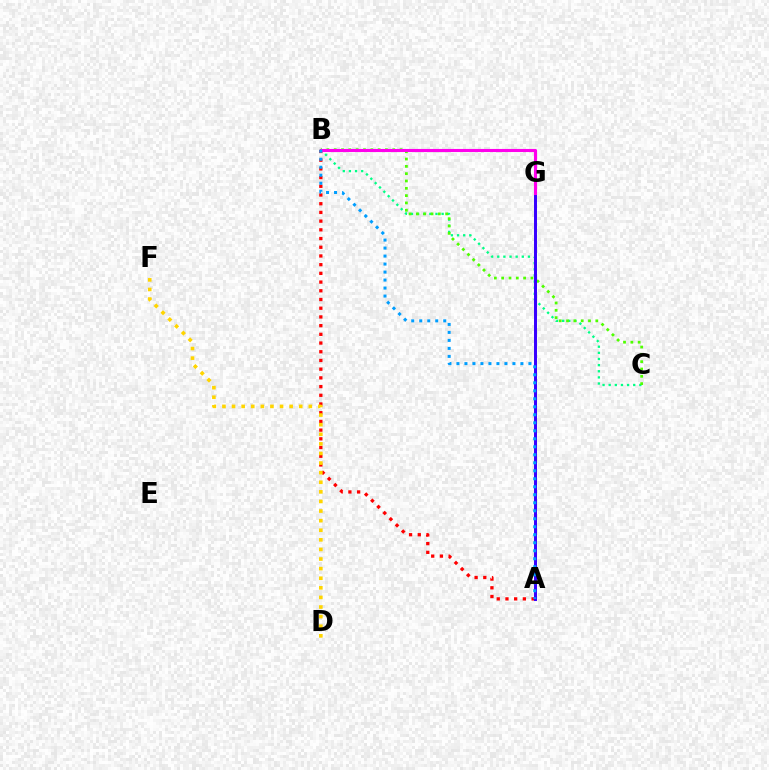{('B', 'C'): [{'color': '#00ff86', 'line_style': 'dotted', 'thickness': 1.67}, {'color': '#4fff00', 'line_style': 'dotted', 'thickness': 1.99}], ('A', 'B'): [{'color': '#ff0000', 'line_style': 'dotted', 'thickness': 2.37}, {'color': '#009eff', 'line_style': 'dotted', 'thickness': 2.17}], ('A', 'G'): [{'color': '#3700ff', 'line_style': 'solid', 'thickness': 2.14}], ('D', 'F'): [{'color': '#ffd500', 'line_style': 'dotted', 'thickness': 2.61}], ('B', 'G'): [{'color': '#ff00ed', 'line_style': 'solid', 'thickness': 2.23}]}